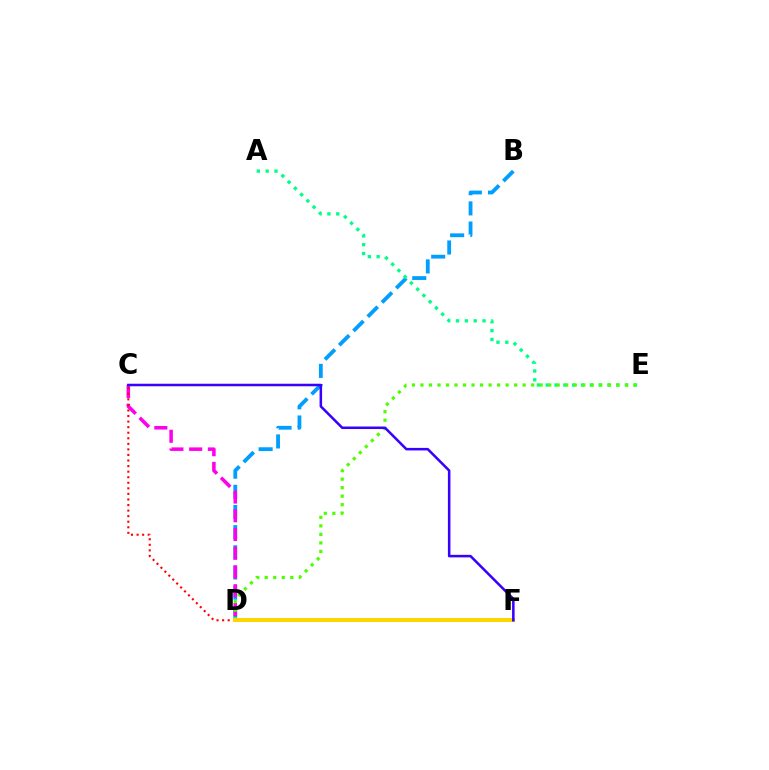{('B', 'D'): [{'color': '#009eff', 'line_style': 'dashed', 'thickness': 2.74}], ('A', 'E'): [{'color': '#00ff86', 'line_style': 'dotted', 'thickness': 2.4}], ('C', 'D'): [{'color': '#ff00ed', 'line_style': 'dashed', 'thickness': 2.55}, {'color': '#ff0000', 'line_style': 'dotted', 'thickness': 1.51}], ('D', 'E'): [{'color': '#4fff00', 'line_style': 'dotted', 'thickness': 2.31}], ('D', 'F'): [{'color': '#ffd500', 'line_style': 'solid', 'thickness': 2.86}], ('C', 'F'): [{'color': '#3700ff', 'line_style': 'solid', 'thickness': 1.82}]}